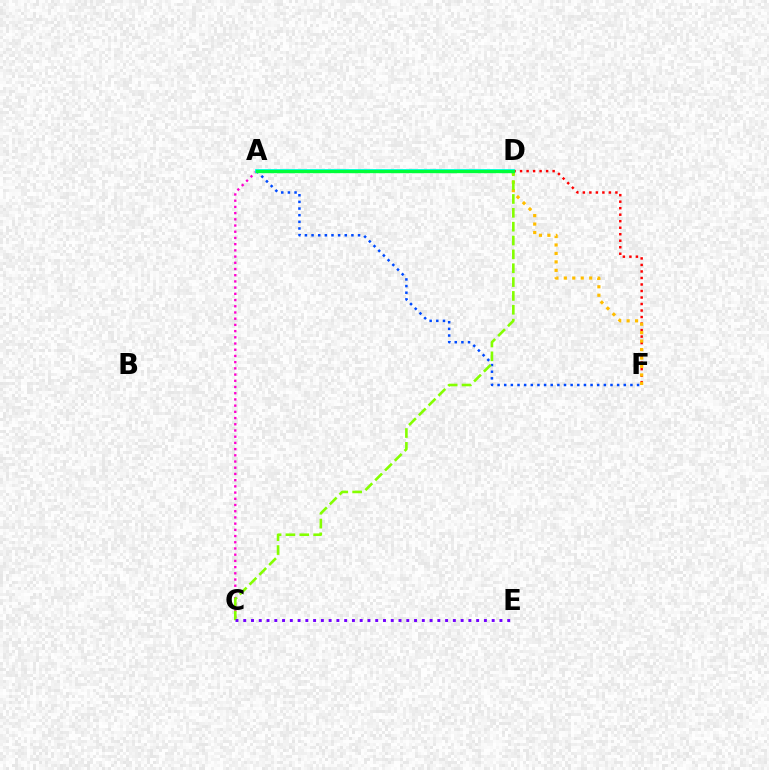{('A', 'C'): [{'color': '#ff00cf', 'line_style': 'dotted', 'thickness': 1.69}], ('D', 'F'): [{'color': '#ff0000', 'line_style': 'dotted', 'thickness': 1.77}, {'color': '#ffbd00', 'line_style': 'dotted', 'thickness': 2.3}], ('A', 'D'): [{'color': '#00fff6', 'line_style': 'solid', 'thickness': 2.73}, {'color': '#00ff39', 'line_style': 'solid', 'thickness': 2.41}], ('A', 'F'): [{'color': '#004bff', 'line_style': 'dotted', 'thickness': 1.8}], ('C', 'D'): [{'color': '#84ff00', 'line_style': 'dashed', 'thickness': 1.88}], ('C', 'E'): [{'color': '#7200ff', 'line_style': 'dotted', 'thickness': 2.11}]}